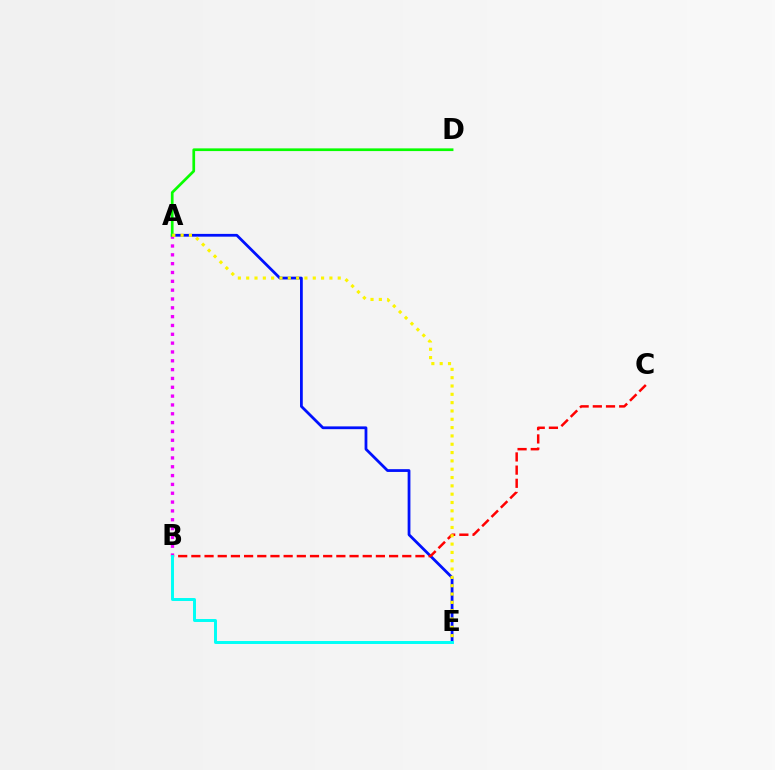{('A', 'E'): [{'color': '#0010ff', 'line_style': 'solid', 'thickness': 2.0}, {'color': '#fcf500', 'line_style': 'dotted', 'thickness': 2.26}], ('A', 'B'): [{'color': '#ee00ff', 'line_style': 'dotted', 'thickness': 2.4}], ('B', 'C'): [{'color': '#ff0000', 'line_style': 'dashed', 'thickness': 1.79}], ('A', 'D'): [{'color': '#08ff00', 'line_style': 'solid', 'thickness': 1.95}], ('B', 'E'): [{'color': '#00fff6', 'line_style': 'solid', 'thickness': 2.13}]}